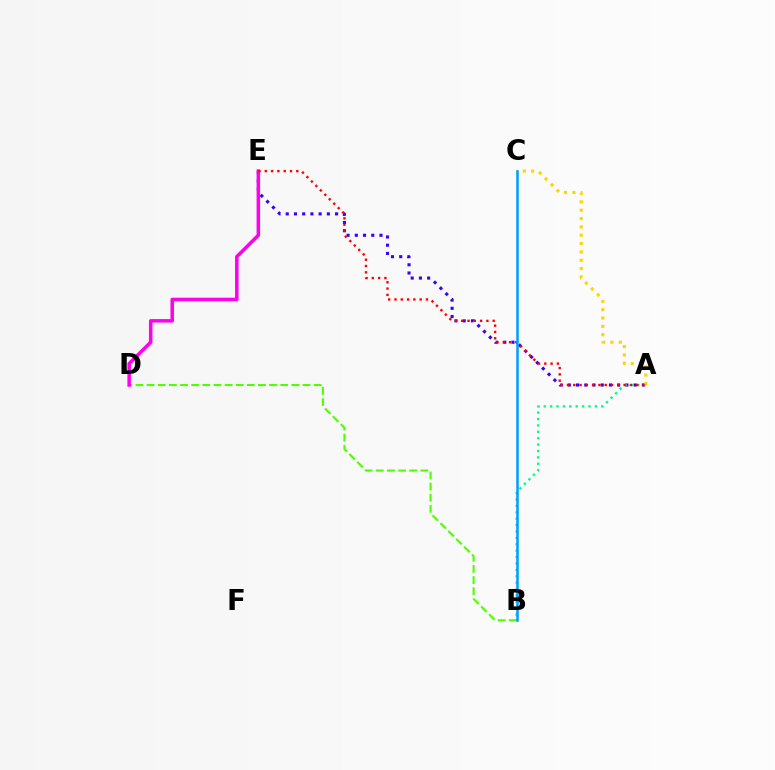{('A', 'E'): [{'color': '#3700ff', 'line_style': 'dotted', 'thickness': 2.23}, {'color': '#ff0000', 'line_style': 'dotted', 'thickness': 1.71}], ('A', 'B'): [{'color': '#00ff86', 'line_style': 'dotted', 'thickness': 1.74}], ('B', 'D'): [{'color': '#4fff00', 'line_style': 'dashed', 'thickness': 1.51}], ('A', 'C'): [{'color': '#ffd500', 'line_style': 'dotted', 'thickness': 2.27}], ('D', 'E'): [{'color': '#ff00ed', 'line_style': 'solid', 'thickness': 2.52}], ('B', 'C'): [{'color': '#009eff', 'line_style': 'solid', 'thickness': 1.81}]}